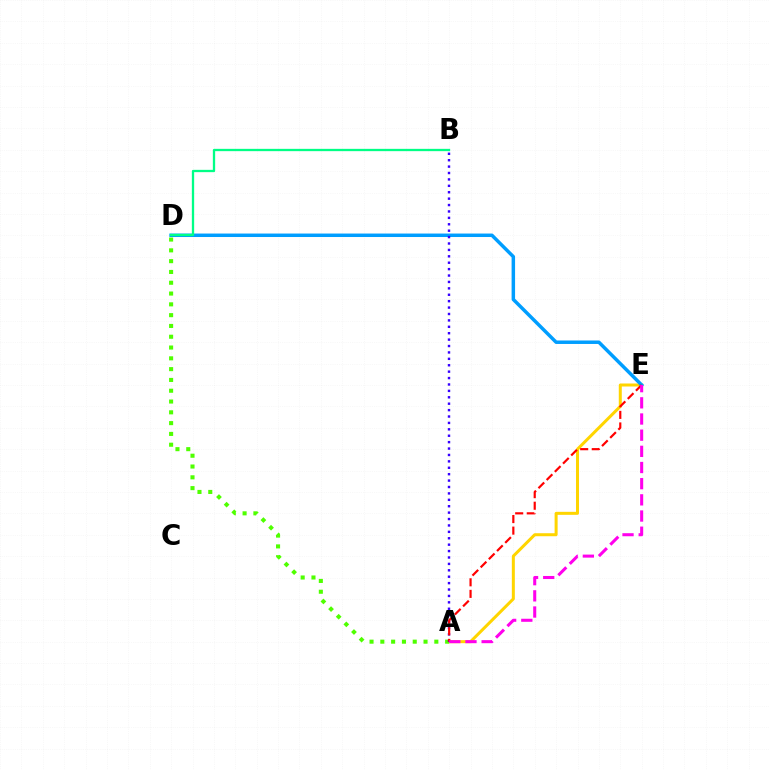{('A', 'E'): [{'color': '#ffd500', 'line_style': 'solid', 'thickness': 2.17}, {'color': '#ff0000', 'line_style': 'dashed', 'thickness': 1.57}, {'color': '#ff00ed', 'line_style': 'dashed', 'thickness': 2.2}], ('A', 'D'): [{'color': '#4fff00', 'line_style': 'dotted', 'thickness': 2.93}], ('D', 'E'): [{'color': '#009eff', 'line_style': 'solid', 'thickness': 2.51}], ('A', 'B'): [{'color': '#3700ff', 'line_style': 'dotted', 'thickness': 1.74}], ('B', 'D'): [{'color': '#00ff86', 'line_style': 'solid', 'thickness': 1.66}]}